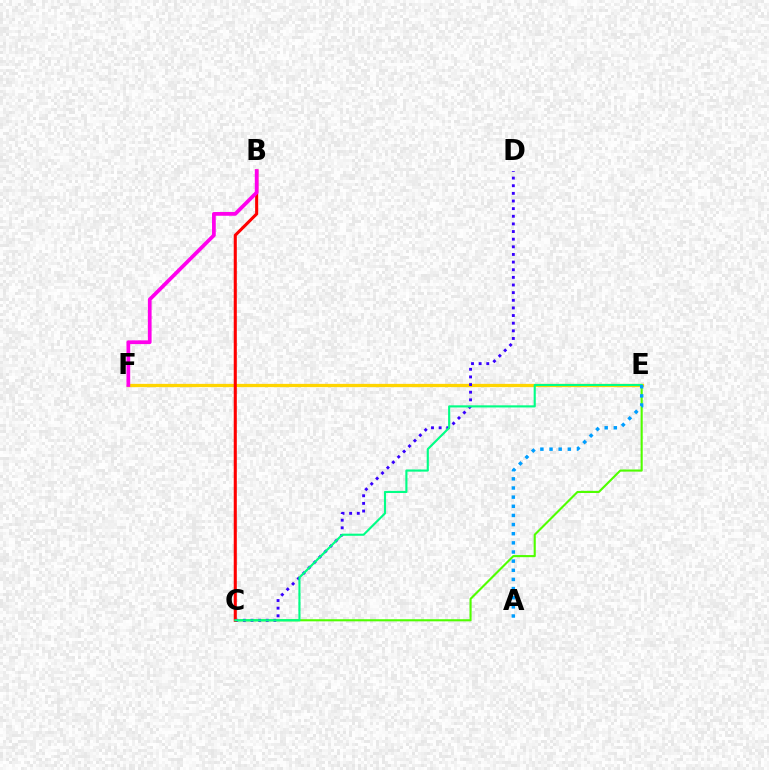{('C', 'E'): [{'color': '#4fff00', 'line_style': 'solid', 'thickness': 1.52}, {'color': '#00ff86', 'line_style': 'solid', 'thickness': 1.53}], ('E', 'F'): [{'color': '#ffd500', 'line_style': 'solid', 'thickness': 2.35}], ('C', 'D'): [{'color': '#3700ff', 'line_style': 'dotted', 'thickness': 2.07}], ('B', 'C'): [{'color': '#ff0000', 'line_style': 'solid', 'thickness': 2.22}], ('B', 'F'): [{'color': '#ff00ed', 'line_style': 'solid', 'thickness': 2.69}], ('A', 'E'): [{'color': '#009eff', 'line_style': 'dotted', 'thickness': 2.48}]}